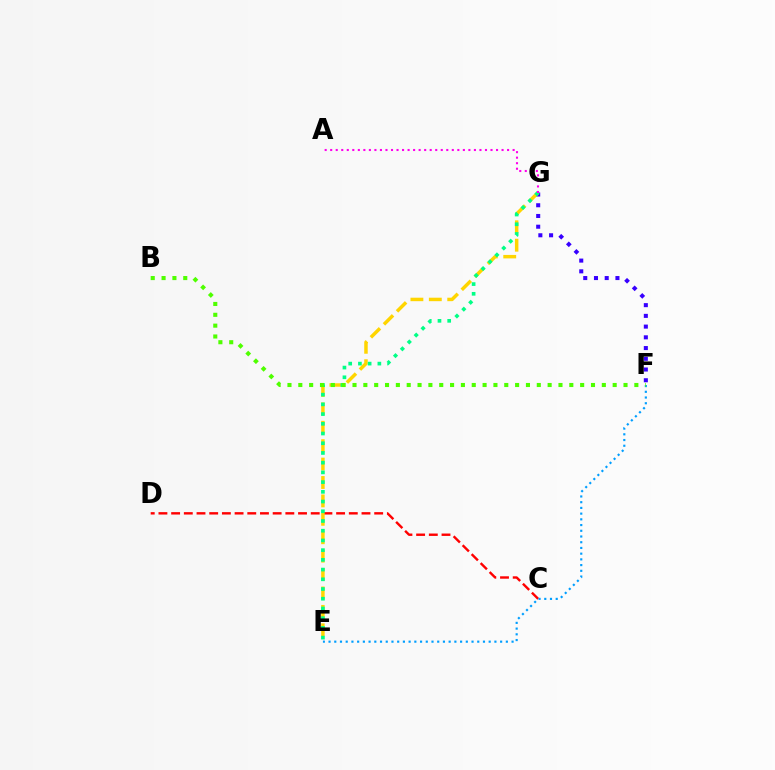{('C', 'D'): [{'color': '#ff0000', 'line_style': 'dashed', 'thickness': 1.72}], ('F', 'G'): [{'color': '#3700ff', 'line_style': 'dotted', 'thickness': 2.92}], ('E', 'G'): [{'color': '#ffd500', 'line_style': 'dashed', 'thickness': 2.5}, {'color': '#00ff86', 'line_style': 'dotted', 'thickness': 2.64}], ('E', 'F'): [{'color': '#009eff', 'line_style': 'dotted', 'thickness': 1.55}], ('B', 'F'): [{'color': '#4fff00', 'line_style': 'dotted', 'thickness': 2.95}], ('A', 'G'): [{'color': '#ff00ed', 'line_style': 'dotted', 'thickness': 1.5}]}